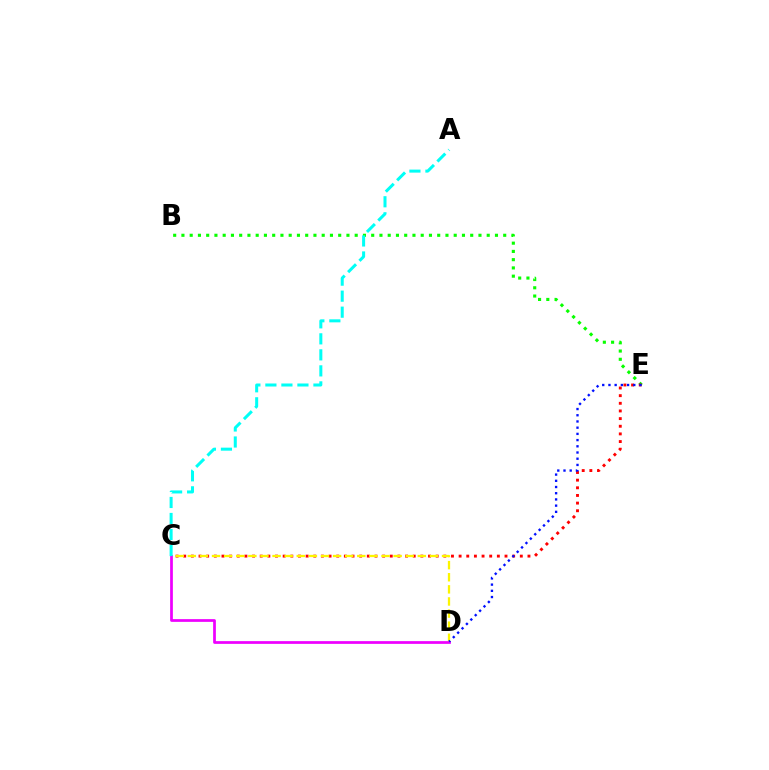{('B', 'E'): [{'color': '#08ff00', 'line_style': 'dotted', 'thickness': 2.24}], ('C', 'E'): [{'color': '#ff0000', 'line_style': 'dotted', 'thickness': 2.08}], ('C', 'D'): [{'color': '#fcf500', 'line_style': 'dashed', 'thickness': 1.64}, {'color': '#ee00ff', 'line_style': 'solid', 'thickness': 1.97}], ('D', 'E'): [{'color': '#0010ff', 'line_style': 'dotted', 'thickness': 1.69}], ('A', 'C'): [{'color': '#00fff6', 'line_style': 'dashed', 'thickness': 2.18}]}